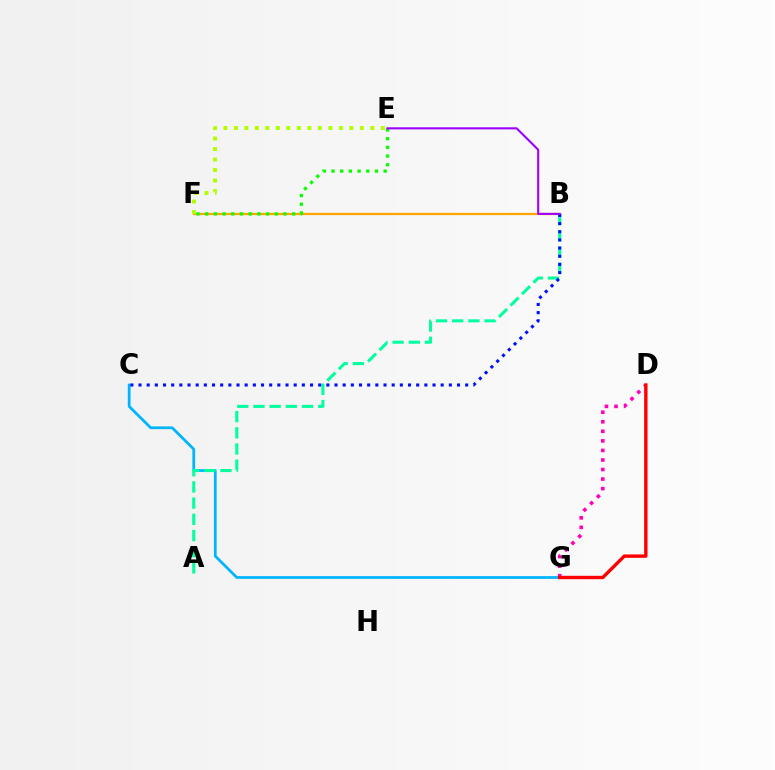{('C', 'G'): [{'color': '#00b5ff', 'line_style': 'solid', 'thickness': 1.97}], ('A', 'B'): [{'color': '#00ff9d', 'line_style': 'dashed', 'thickness': 2.2}], ('B', 'F'): [{'color': '#ffa500', 'line_style': 'solid', 'thickness': 1.62}], ('E', 'F'): [{'color': '#b3ff00', 'line_style': 'dotted', 'thickness': 2.85}, {'color': '#08ff00', 'line_style': 'dotted', 'thickness': 2.36}], ('D', 'G'): [{'color': '#ff00bd', 'line_style': 'dotted', 'thickness': 2.59}, {'color': '#ff0000', 'line_style': 'solid', 'thickness': 2.44}], ('B', 'C'): [{'color': '#0010ff', 'line_style': 'dotted', 'thickness': 2.22}], ('B', 'E'): [{'color': '#9b00ff', 'line_style': 'solid', 'thickness': 1.5}]}